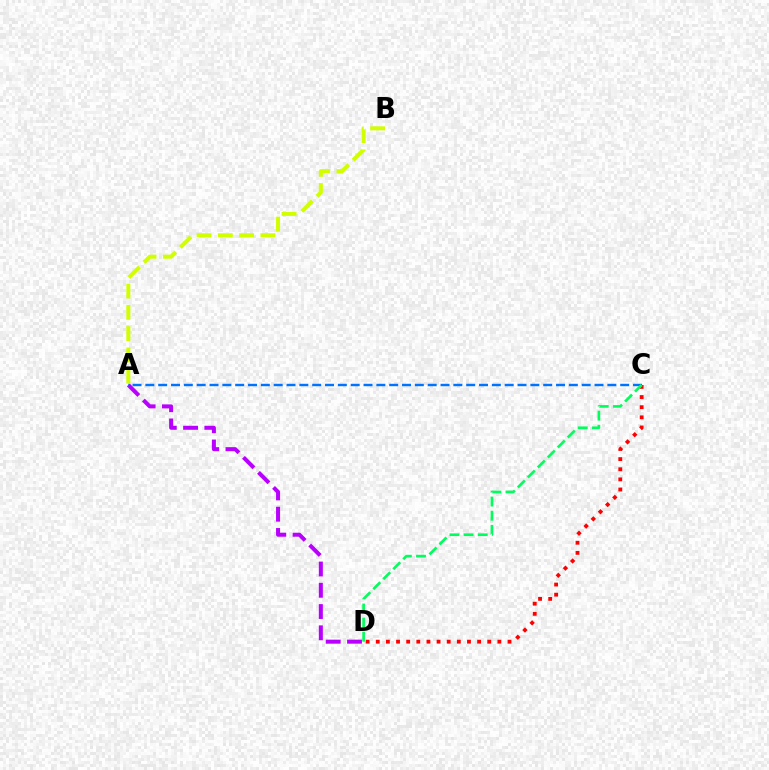{('A', 'B'): [{'color': '#d1ff00', 'line_style': 'dashed', 'thickness': 2.89}], ('C', 'D'): [{'color': '#ff0000', 'line_style': 'dotted', 'thickness': 2.75}, {'color': '#00ff5c', 'line_style': 'dashed', 'thickness': 1.92}], ('A', 'D'): [{'color': '#b900ff', 'line_style': 'dashed', 'thickness': 2.89}], ('A', 'C'): [{'color': '#0074ff', 'line_style': 'dashed', 'thickness': 1.74}]}